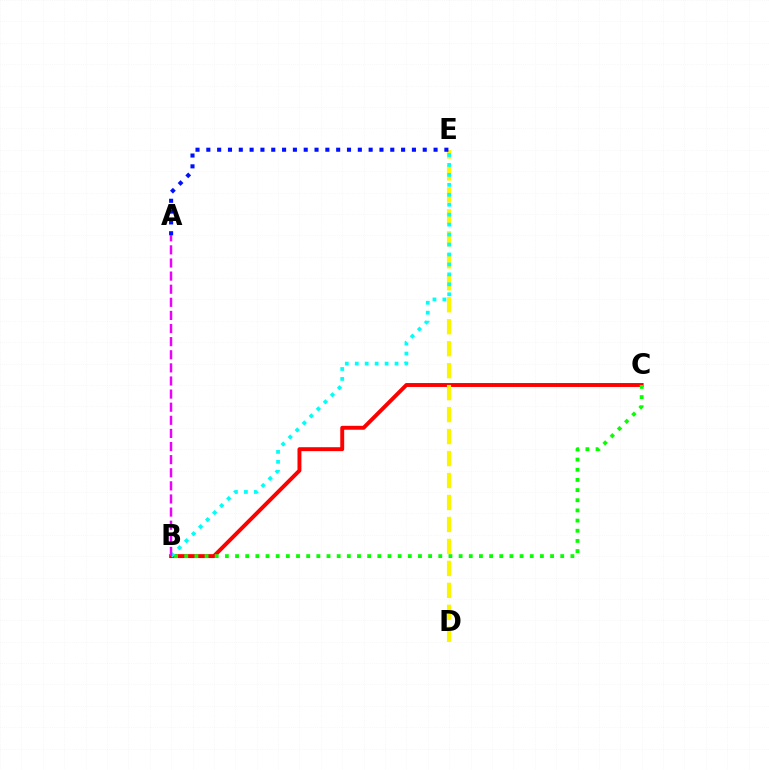{('B', 'C'): [{'color': '#ff0000', 'line_style': 'solid', 'thickness': 2.82}, {'color': '#08ff00', 'line_style': 'dotted', 'thickness': 2.76}], ('D', 'E'): [{'color': '#fcf500', 'line_style': 'dashed', 'thickness': 2.98}], ('B', 'E'): [{'color': '#00fff6', 'line_style': 'dotted', 'thickness': 2.7}], ('A', 'E'): [{'color': '#0010ff', 'line_style': 'dotted', 'thickness': 2.94}], ('A', 'B'): [{'color': '#ee00ff', 'line_style': 'dashed', 'thickness': 1.78}]}